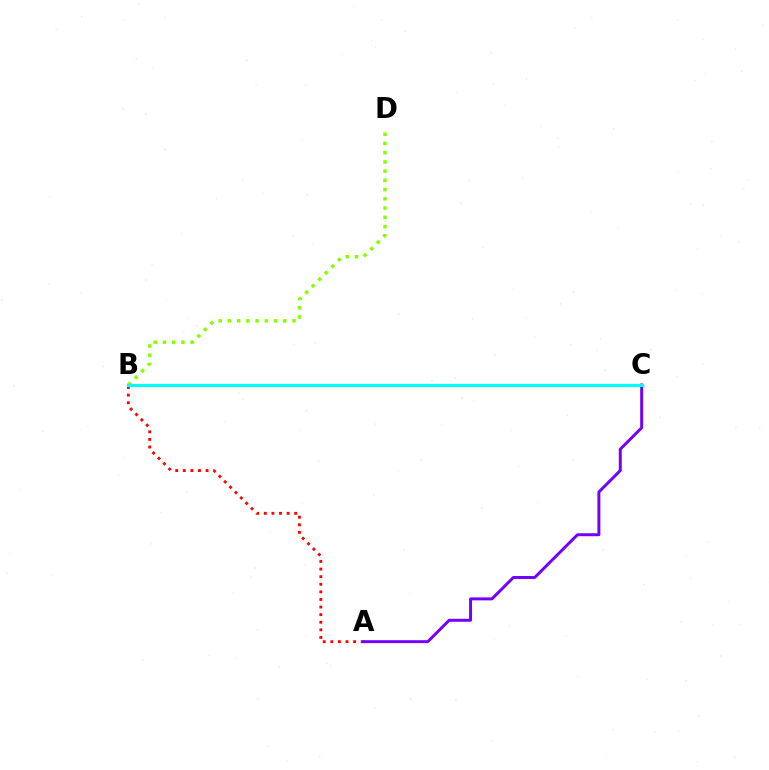{('B', 'D'): [{'color': '#84ff00', 'line_style': 'dotted', 'thickness': 2.51}], ('A', 'B'): [{'color': '#ff0000', 'line_style': 'dotted', 'thickness': 2.06}], ('A', 'C'): [{'color': '#7200ff', 'line_style': 'solid', 'thickness': 2.13}], ('B', 'C'): [{'color': '#00fff6', 'line_style': 'solid', 'thickness': 2.26}]}